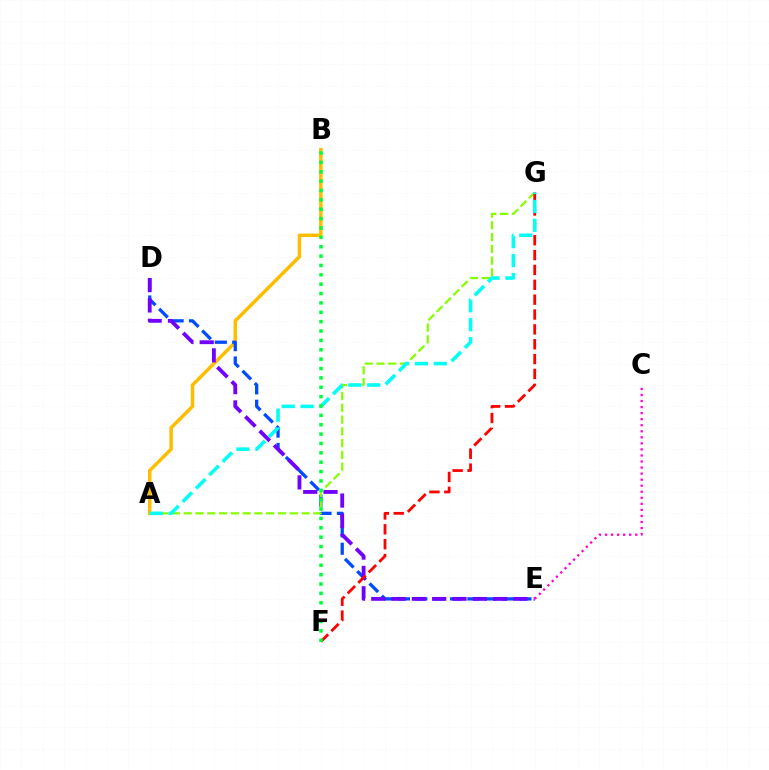{('A', 'B'): [{'color': '#ffbd00', 'line_style': 'solid', 'thickness': 2.52}], ('D', 'E'): [{'color': '#004bff', 'line_style': 'dashed', 'thickness': 2.36}, {'color': '#7200ff', 'line_style': 'dashed', 'thickness': 2.76}], ('A', 'G'): [{'color': '#84ff00', 'line_style': 'dashed', 'thickness': 1.6}, {'color': '#00fff6', 'line_style': 'dashed', 'thickness': 2.56}], ('F', 'G'): [{'color': '#ff0000', 'line_style': 'dashed', 'thickness': 2.02}], ('C', 'E'): [{'color': '#ff00cf', 'line_style': 'dotted', 'thickness': 1.64}], ('B', 'F'): [{'color': '#00ff39', 'line_style': 'dotted', 'thickness': 2.55}]}